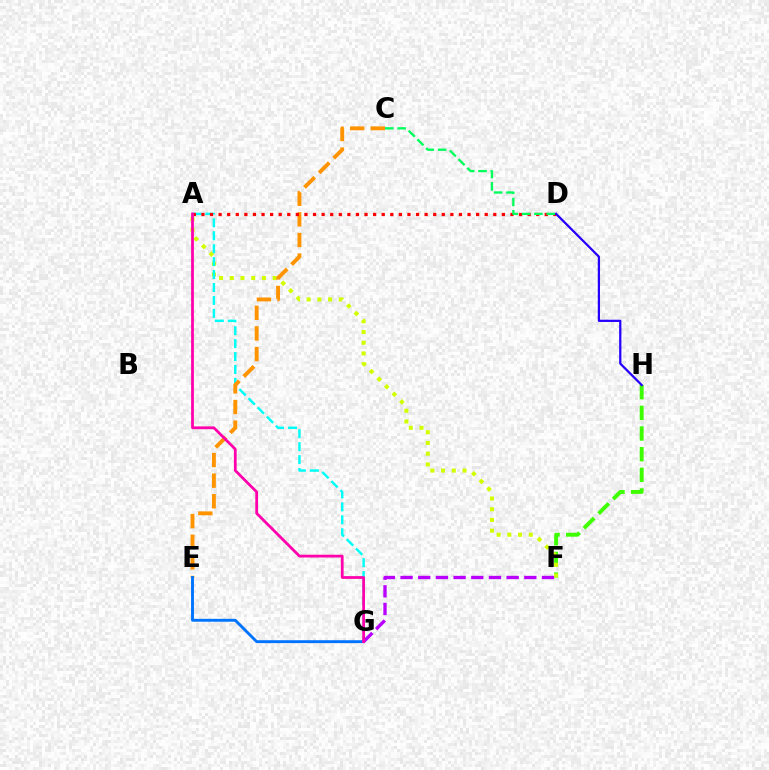{('F', 'H'): [{'color': '#3dff00', 'line_style': 'dashed', 'thickness': 2.81}], ('F', 'G'): [{'color': '#b900ff', 'line_style': 'dashed', 'thickness': 2.4}], ('A', 'F'): [{'color': '#d1ff00', 'line_style': 'dotted', 'thickness': 2.91}], ('A', 'G'): [{'color': '#00fff6', 'line_style': 'dashed', 'thickness': 1.76}, {'color': '#ff00ac', 'line_style': 'solid', 'thickness': 1.98}], ('C', 'E'): [{'color': '#ff9400', 'line_style': 'dashed', 'thickness': 2.8}], ('A', 'D'): [{'color': '#ff0000', 'line_style': 'dotted', 'thickness': 2.33}], ('E', 'G'): [{'color': '#0074ff', 'line_style': 'solid', 'thickness': 2.08}], ('D', 'H'): [{'color': '#2500ff', 'line_style': 'solid', 'thickness': 1.61}], ('C', 'D'): [{'color': '#00ff5c', 'line_style': 'dashed', 'thickness': 1.67}]}